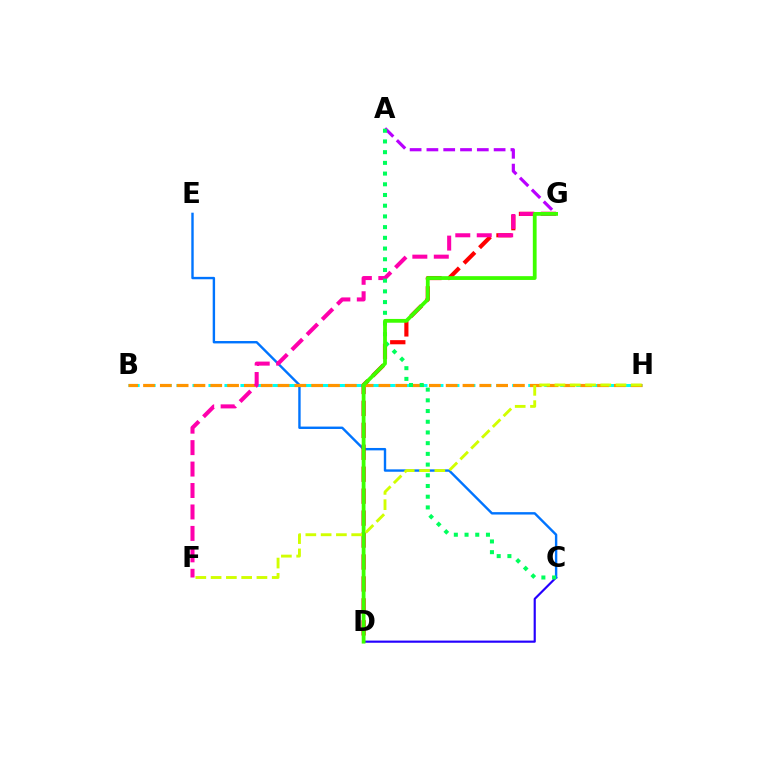{('C', 'D'): [{'color': '#2500ff', 'line_style': 'solid', 'thickness': 1.56}], ('C', 'E'): [{'color': '#0074ff', 'line_style': 'solid', 'thickness': 1.73}], ('B', 'H'): [{'color': '#00fff6', 'line_style': 'dashed', 'thickness': 2.17}, {'color': '#ff9400', 'line_style': 'dashed', 'thickness': 2.28}], ('D', 'G'): [{'color': '#ff0000', 'line_style': 'dashed', 'thickness': 2.98}, {'color': '#3dff00', 'line_style': 'solid', 'thickness': 2.73}], ('A', 'G'): [{'color': '#b900ff', 'line_style': 'dashed', 'thickness': 2.28}], ('F', 'G'): [{'color': '#ff00ac', 'line_style': 'dashed', 'thickness': 2.91}], ('A', 'C'): [{'color': '#00ff5c', 'line_style': 'dotted', 'thickness': 2.91}], ('F', 'H'): [{'color': '#d1ff00', 'line_style': 'dashed', 'thickness': 2.08}]}